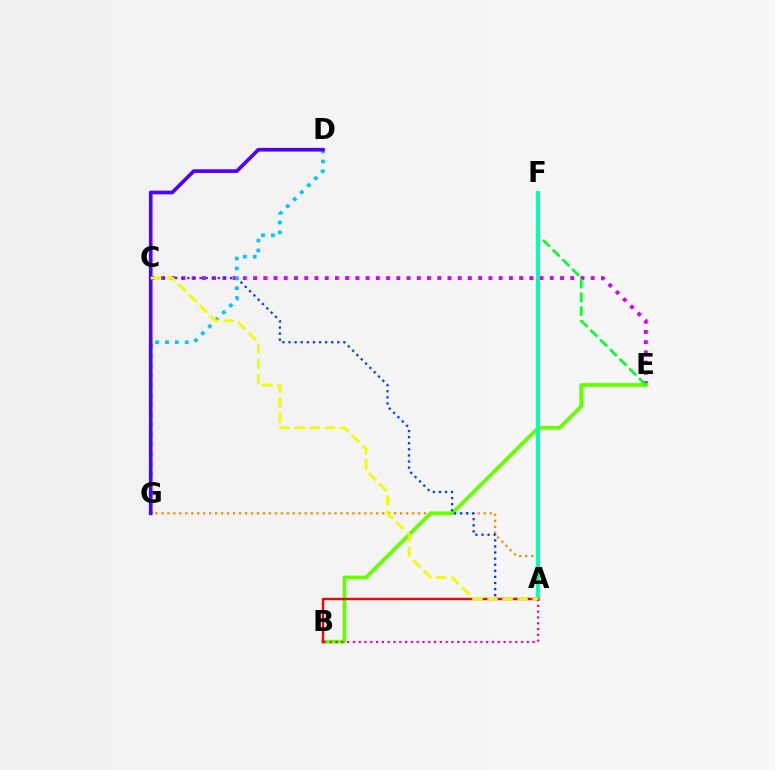{('A', 'G'): [{'color': '#ff8800', 'line_style': 'dotted', 'thickness': 1.62}], ('C', 'E'): [{'color': '#d600ff', 'line_style': 'dotted', 'thickness': 2.78}], ('B', 'E'): [{'color': '#66ff00', 'line_style': 'solid', 'thickness': 2.71}], ('A', 'C'): [{'color': '#003fff', 'line_style': 'dotted', 'thickness': 1.66}, {'color': '#eeff00', 'line_style': 'dashed', 'thickness': 2.04}], ('D', 'G'): [{'color': '#00c7ff', 'line_style': 'dotted', 'thickness': 2.68}, {'color': '#4f00ff', 'line_style': 'solid', 'thickness': 2.64}], ('E', 'F'): [{'color': '#00ff27', 'line_style': 'dashed', 'thickness': 1.86}], ('A', 'F'): [{'color': '#00ffaf', 'line_style': 'solid', 'thickness': 2.79}], ('A', 'B'): [{'color': '#ff0000', 'line_style': 'solid', 'thickness': 1.71}, {'color': '#ff00a0', 'line_style': 'dotted', 'thickness': 1.57}]}